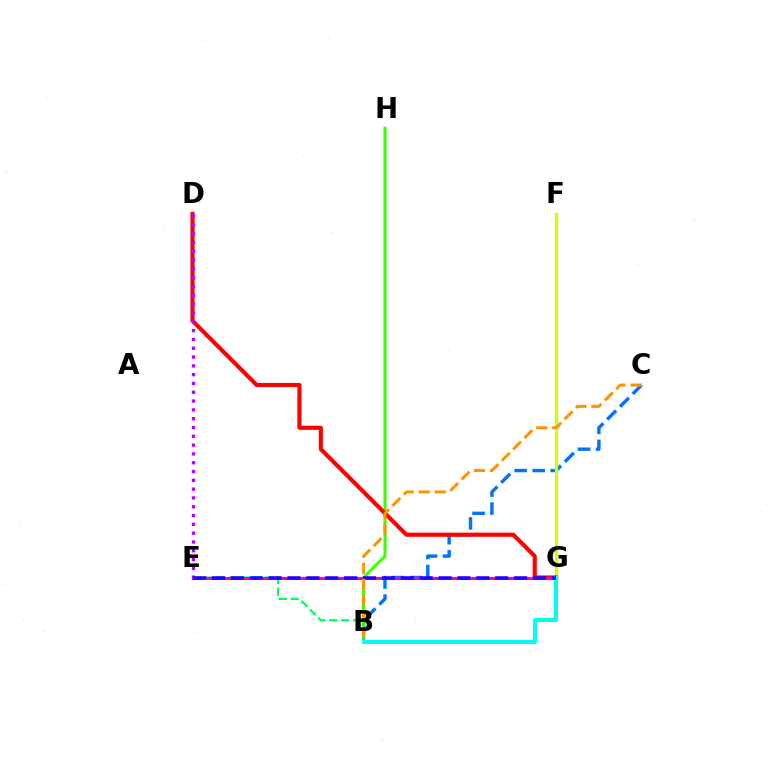{('B', 'C'): [{'color': '#0074ff', 'line_style': 'dashed', 'thickness': 2.46}, {'color': '#ff9400', 'line_style': 'dashed', 'thickness': 2.17}], ('B', 'H'): [{'color': '#3dff00', 'line_style': 'solid', 'thickness': 2.2}], ('F', 'G'): [{'color': '#d1ff00', 'line_style': 'solid', 'thickness': 2.32}], ('B', 'E'): [{'color': '#00ff5c', 'line_style': 'dashed', 'thickness': 1.61}], ('D', 'G'): [{'color': '#ff0000', 'line_style': 'solid', 'thickness': 2.97}], ('D', 'E'): [{'color': '#b900ff', 'line_style': 'dotted', 'thickness': 2.39}], ('E', 'G'): [{'color': '#ff00ac', 'line_style': 'solid', 'thickness': 2.15}, {'color': '#2500ff', 'line_style': 'dashed', 'thickness': 2.57}], ('B', 'G'): [{'color': '#00fff6', 'line_style': 'solid', 'thickness': 2.89}]}